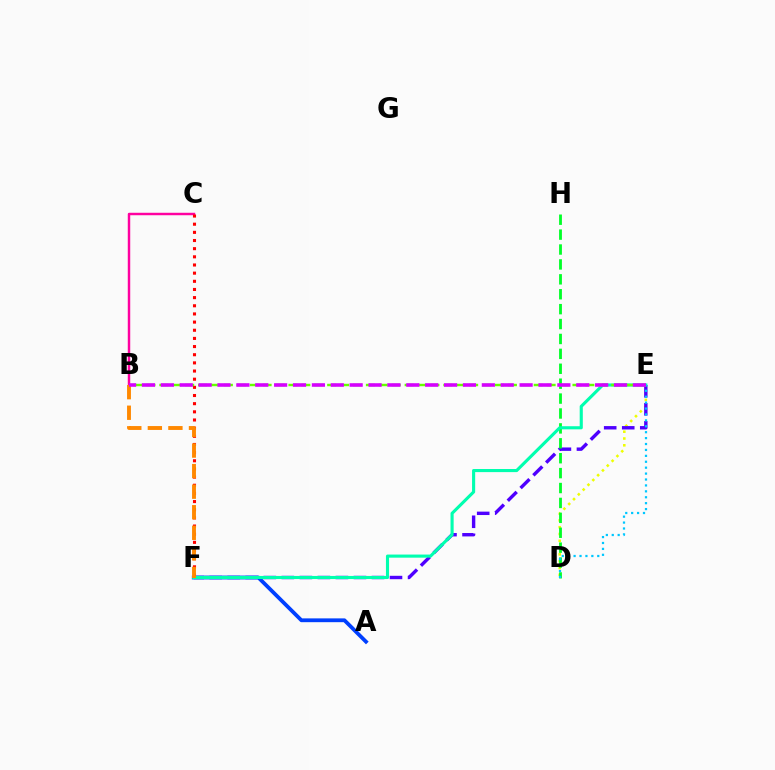{('B', 'C'): [{'color': '#ff00a0', 'line_style': 'solid', 'thickness': 1.77}], ('C', 'F'): [{'color': '#ff0000', 'line_style': 'dotted', 'thickness': 2.22}], ('D', 'E'): [{'color': '#eeff00', 'line_style': 'dotted', 'thickness': 1.85}, {'color': '#00c7ff', 'line_style': 'dotted', 'thickness': 1.61}], ('E', 'F'): [{'color': '#4f00ff', 'line_style': 'dashed', 'thickness': 2.45}, {'color': '#00ffaf', 'line_style': 'solid', 'thickness': 2.24}], ('A', 'F'): [{'color': '#003fff', 'line_style': 'solid', 'thickness': 2.74}], ('D', 'H'): [{'color': '#00ff27', 'line_style': 'dashed', 'thickness': 2.03}], ('B', 'E'): [{'color': '#66ff00', 'line_style': 'dashed', 'thickness': 1.75}, {'color': '#d600ff', 'line_style': 'dashed', 'thickness': 2.57}], ('B', 'F'): [{'color': '#ff8800', 'line_style': 'dashed', 'thickness': 2.79}]}